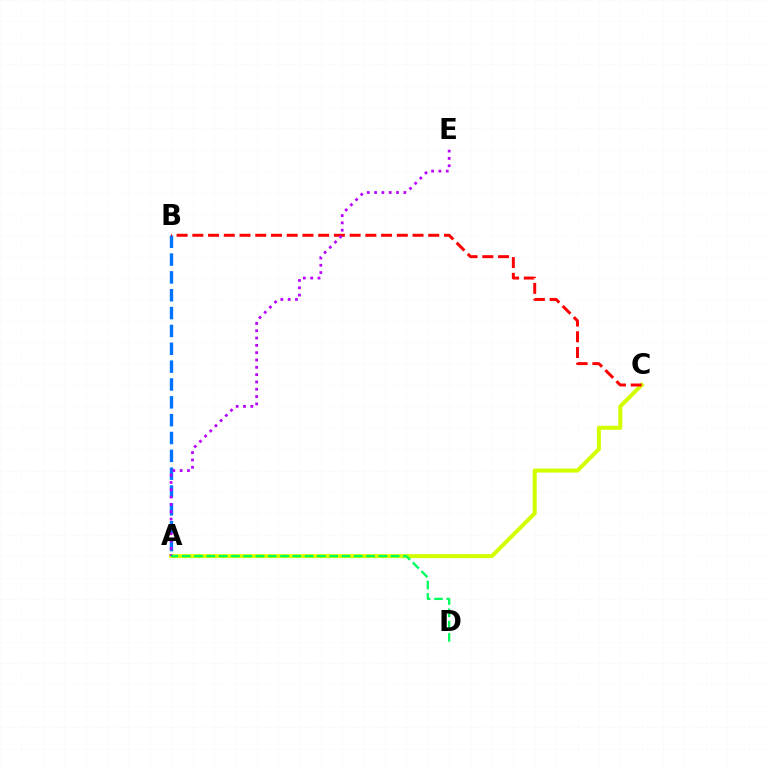{('A', 'C'): [{'color': '#d1ff00', 'line_style': 'solid', 'thickness': 2.91}], ('A', 'B'): [{'color': '#0074ff', 'line_style': 'dashed', 'thickness': 2.42}], ('B', 'C'): [{'color': '#ff0000', 'line_style': 'dashed', 'thickness': 2.14}], ('A', 'E'): [{'color': '#b900ff', 'line_style': 'dotted', 'thickness': 1.99}], ('A', 'D'): [{'color': '#00ff5c', 'line_style': 'dashed', 'thickness': 1.67}]}